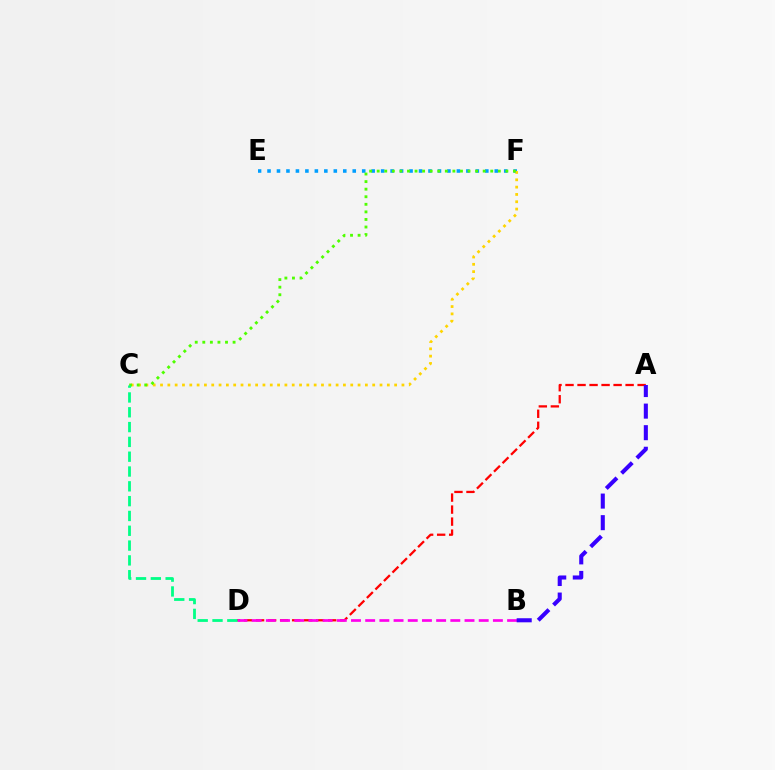{('A', 'D'): [{'color': '#ff0000', 'line_style': 'dashed', 'thickness': 1.63}], ('E', 'F'): [{'color': '#009eff', 'line_style': 'dotted', 'thickness': 2.57}], ('C', 'F'): [{'color': '#ffd500', 'line_style': 'dotted', 'thickness': 1.99}, {'color': '#4fff00', 'line_style': 'dotted', 'thickness': 2.06}], ('B', 'D'): [{'color': '#ff00ed', 'line_style': 'dashed', 'thickness': 1.93}], ('C', 'D'): [{'color': '#00ff86', 'line_style': 'dashed', 'thickness': 2.01}], ('A', 'B'): [{'color': '#3700ff', 'line_style': 'dashed', 'thickness': 2.93}]}